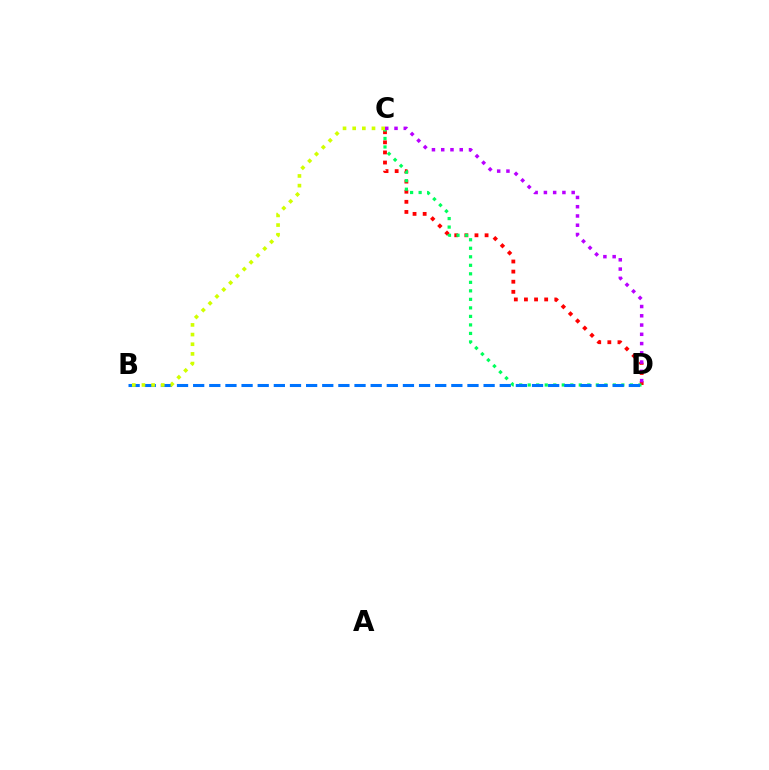{('C', 'D'): [{'color': '#ff0000', 'line_style': 'dotted', 'thickness': 2.75}, {'color': '#00ff5c', 'line_style': 'dotted', 'thickness': 2.31}, {'color': '#b900ff', 'line_style': 'dotted', 'thickness': 2.52}], ('B', 'D'): [{'color': '#0074ff', 'line_style': 'dashed', 'thickness': 2.19}], ('B', 'C'): [{'color': '#d1ff00', 'line_style': 'dotted', 'thickness': 2.63}]}